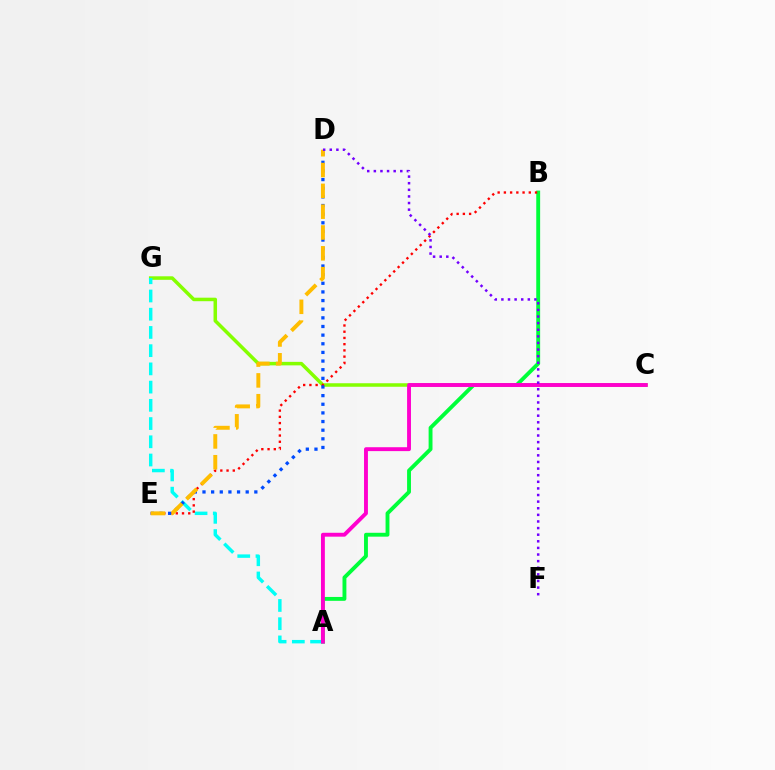{('A', 'B'): [{'color': '#00ff39', 'line_style': 'solid', 'thickness': 2.79}], ('C', 'G'): [{'color': '#84ff00', 'line_style': 'solid', 'thickness': 2.53}], ('A', 'G'): [{'color': '#00fff6', 'line_style': 'dashed', 'thickness': 2.48}], ('A', 'C'): [{'color': '#ff00cf', 'line_style': 'solid', 'thickness': 2.8}], ('B', 'E'): [{'color': '#ff0000', 'line_style': 'dotted', 'thickness': 1.69}], ('D', 'E'): [{'color': '#004bff', 'line_style': 'dotted', 'thickness': 2.35}, {'color': '#ffbd00', 'line_style': 'dashed', 'thickness': 2.83}], ('D', 'F'): [{'color': '#7200ff', 'line_style': 'dotted', 'thickness': 1.8}]}